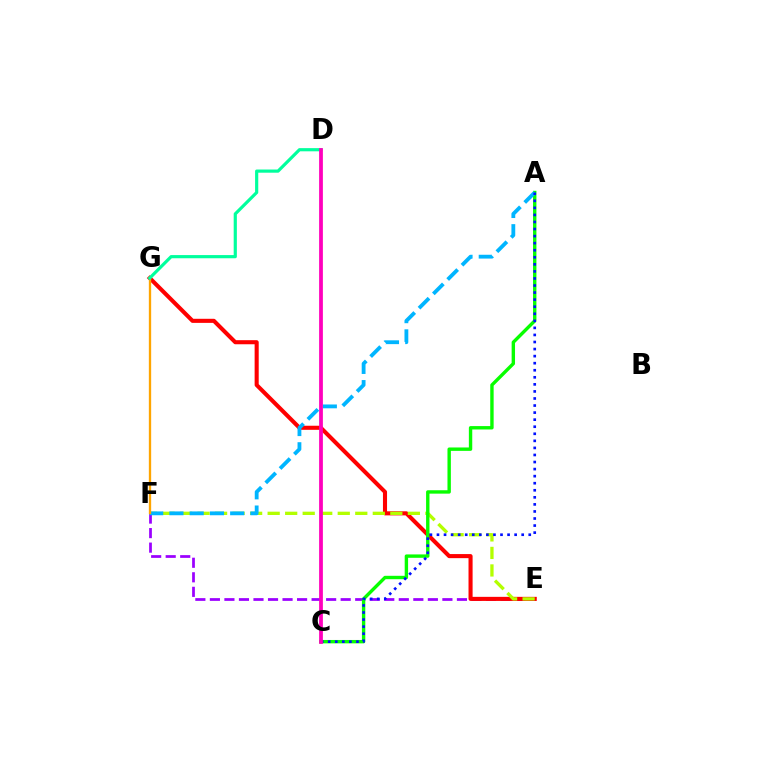{('E', 'F'): [{'color': '#9b00ff', 'line_style': 'dashed', 'thickness': 1.97}, {'color': '#b3ff00', 'line_style': 'dashed', 'thickness': 2.38}], ('E', 'G'): [{'color': '#ff0000', 'line_style': 'solid', 'thickness': 2.94}], ('A', 'C'): [{'color': '#08ff00', 'line_style': 'solid', 'thickness': 2.44}, {'color': '#0010ff', 'line_style': 'dotted', 'thickness': 1.92}], ('A', 'F'): [{'color': '#00b5ff', 'line_style': 'dashed', 'thickness': 2.75}], ('F', 'G'): [{'color': '#ffa500', 'line_style': 'solid', 'thickness': 1.68}], ('D', 'G'): [{'color': '#00ff9d', 'line_style': 'solid', 'thickness': 2.29}], ('C', 'D'): [{'color': '#ff00bd', 'line_style': 'solid', 'thickness': 2.71}]}